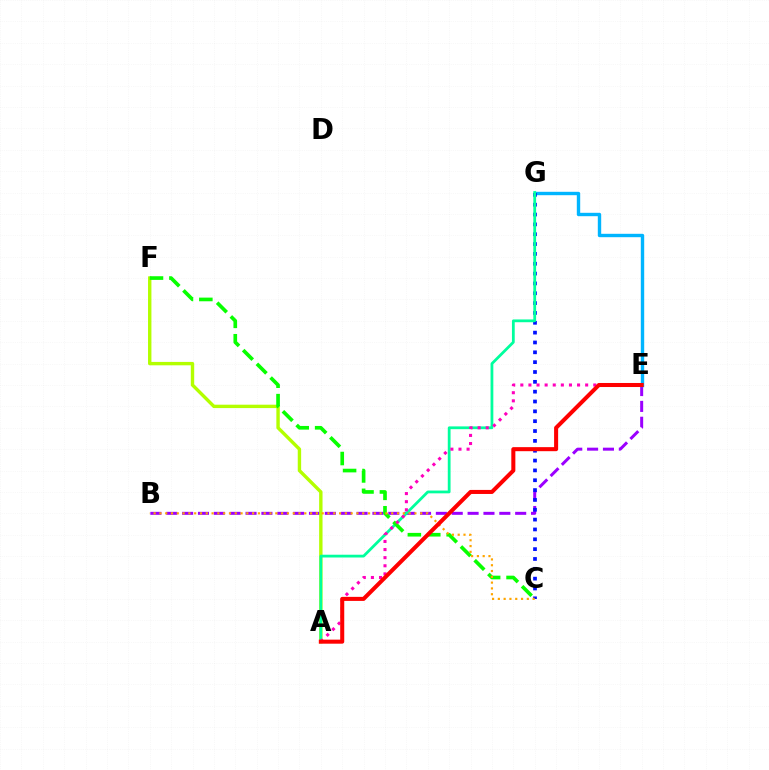{('B', 'E'): [{'color': '#9b00ff', 'line_style': 'dashed', 'thickness': 2.15}], ('E', 'G'): [{'color': '#00b5ff', 'line_style': 'solid', 'thickness': 2.44}], ('A', 'F'): [{'color': '#b3ff00', 'line_style': 'solid', 'thickness': 2.44}], ('C', 'G'): [{'color': '#0010ff', 'line_style': 'dotted', 'thickness': 2.67}], ('A', 'G'): [{'color': '#00ff9d', 'line_style': 'solid', 'thickness': 2.0}], ('C', 'F'): [{'color': '#08ff00', 'line_style': 'dashed', 'thickness': 2.64}], ('A', 'E'): [{'color': '#ff00bd', 'line_style': 'dotted', 'thickness': 2.2}, {'color': '#ff0000', 'line_style': 'solid', 'thickness': 2.91}], ('B', 'C'): [{'color': '#ffa500', 'line_style': 'dotted', 'thickness': 1.57}]}